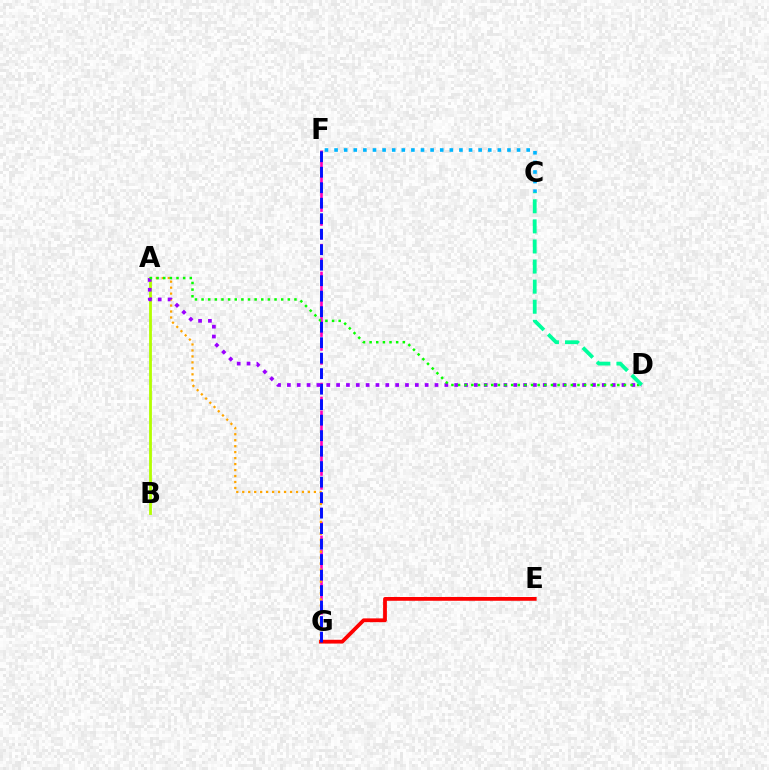{('F', 'G'): [{'color': '#ff00bd', 'line_style': 'dashed', 'thickness': 1.89}, {'color': '#0010ff', 'line_style': 'dashed', 'thickness': 2.11}], ('E', 'G'): [{'color': '#ff0000', 'line_style': 'solid', 'thickness': 2.72}], ('A', 'G'): [{'color': '#ffa500', 'line_style': 'dotted', 'thickness': 1.62}], ('A', 'B'): [{'color': '#b3ff00', 'line_style': 'solid', 'thickness': 2.02}], ('C', 'F'): [{'color': '#00b5ff', 'line_style': 'dotted', 'thickness': 2.61}], ('A', 'D'): [{'color': '#9b00ff', 'line_style': 'dotted', 'thickness': 2.67}, {'color': '#08ff00', 'line_style': 'dotted', 'thickness': 1.8}], ('C', 'D'): [{'color': '#00ff9d', 'line_style': 'dashed', 'thickness': 2.73}]}